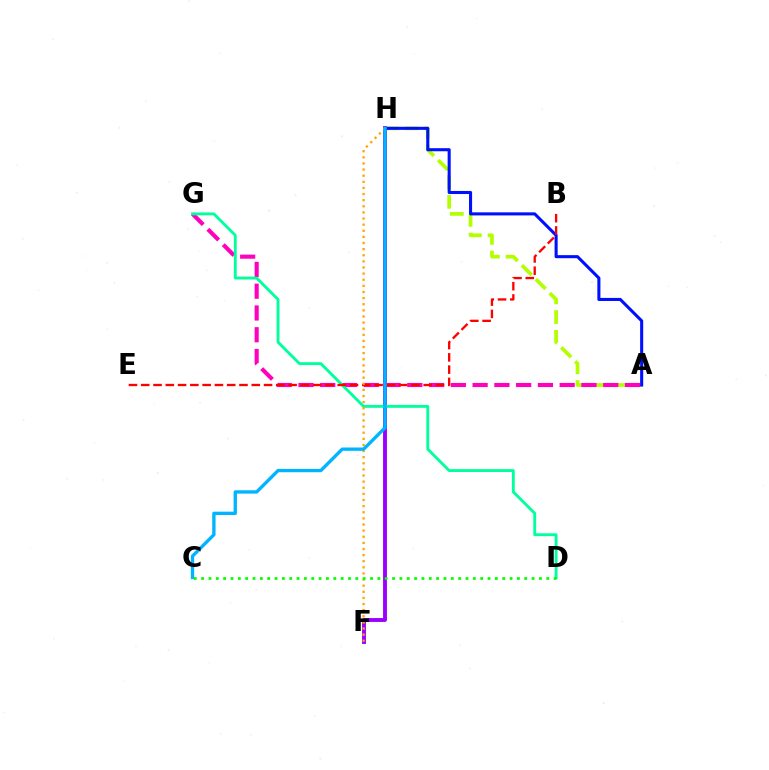{('A', 'H'): [{'color': '#b3ff00', 'line_style': 'dashed', 'thickness': 2.68}, {'color': '#0010ff', 'line_style': 'solid', 'thickness': 2.21}], ('A', 'G'): [{'color': '#ff00bd', 'line_style': 'dashed', 'thickness': 2.96}], ('F', 'H'): [{'color': '#9b00ff', 'line_style': 'solid', 'thickness': 2.79}, {'color': '#ffa500', 'line_style': 'dotted', 'thickness': 1.66}], ('D', 'G'): [{'color': '#00ff9d', 'line_style': 'solid', 'thickness': 2.06}], ('B', 'E'): [{'color': '#ff0000', 'line_style': 'dashed', 'thickness': 1.67}], ('C', 'H'): [{'color': '#00b5ff', 'line_style': 'solid', 'thickness': 2.4}], ('C', 'D'): [{'color': '#08ff00', 'line_style': 'dotted', 'thickness': 2.0}]}